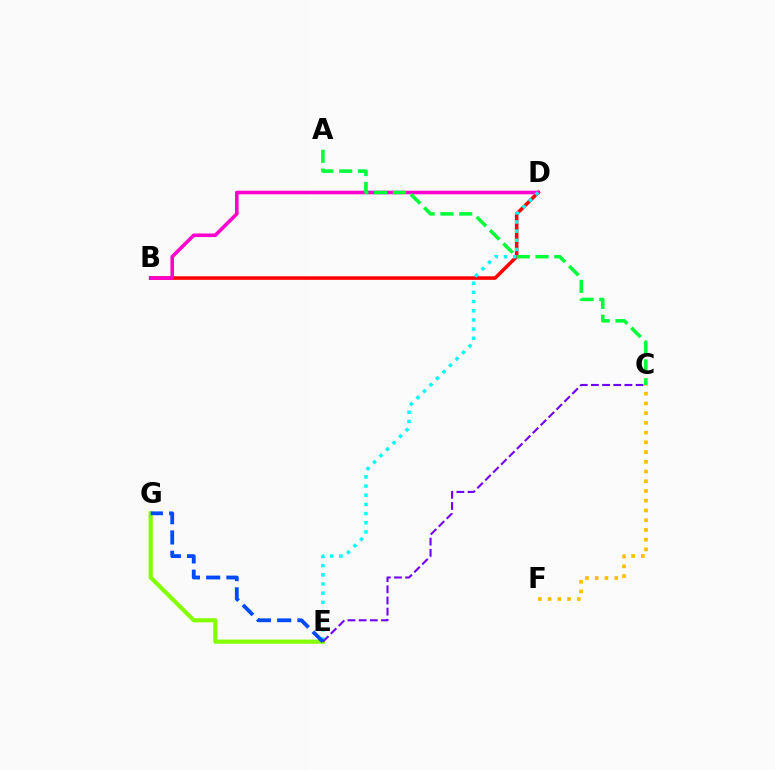{('B', 'D'): [{'color': '#ff0000', 'line_style': 'solid', 'thickness': 2.55}, {'color': '#ff00cf', 'line_style': 'solid', 'thickness': 2.58}], ('D', 'E'): [{'color': '#00fff6', 'line_style': 'dotted', 'thickness': 2.49}], ('A', 'C'): [{'color': '#00ff39', 'line_style': 'dashed', 'thickness': 2.55}], ('E', 'G'): [{'color': '#84ff00', 'line_style': 'solid', 'thickness': 2.98}, {'color': '#004bff', 'line_style': 'dashed', 'thickness': 2.75}], ('C', 'E'): [{'color': '#7200ff', 'line_style': 'dashed', 'thickness': 1.52}], ('C', 'F'): [{'color': '#ffbd00', 'line_style': 'dotted', 'thickness': 2.64}]}